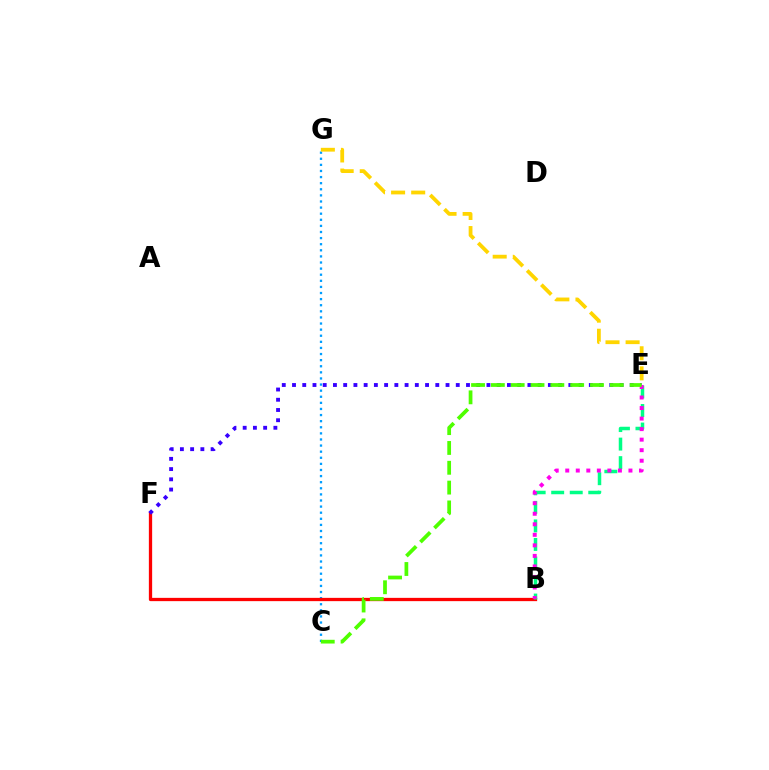{('C', 'G'): [{'color': '#009eff', 'line_style': 'dotted', 'thickness': 1.66}], ('E', 'G'): [{'color': '#ffd500', 'line_style': 'dashed', 'thickness': 2.73}], ('B', 'F'): [{'color': '#ff0000', 'line_style': 'solid', 'thickness': 2.36}], ('E', 'F'): [{'color': '#3700ff', 'line_style': 'dotted', 'thickness': 2.78}], ('B', 'E'): [{'color': '#00ff86', 'line_style': 'dashed', 'thickness': 2.52}, {'color': '#ff00ed', 'line_style': 'dotted', 'thickness': 2.86}], ('C', 'E'): [{'color': '#4fff00', 'line_style': 'dashed', 'thickness': 2.69}]}